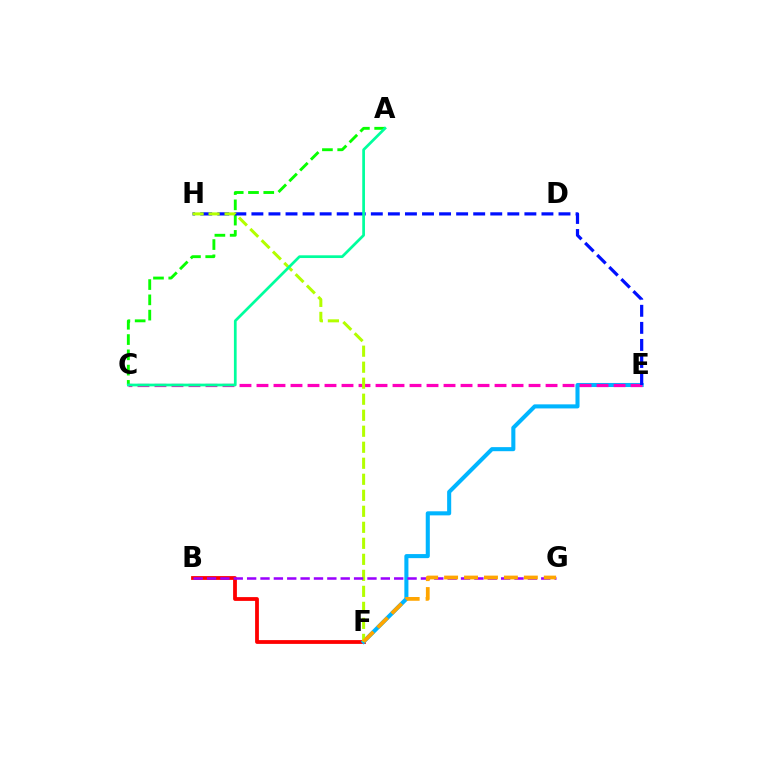{('A', 'C'): [{'color': '#08ff00', 'line_style': 'dashed', 'thickness': 2.08}, {'color': '#00ff9d', 'line_style': 'solid', 'thickness': 1.96}], ('B', 'F'): [{'color': '#ff0000', 'line_style': 'solid', 'thickness': 2.73}], ('E', 'F'): [{'color': '#00b5ff', 'line_style': 'solid', 'thickness': 2.93}], ('C', 'E'): [{'color': '#ff00bd', 'line_style': 'dashed', 'thickness': 2.31}], ('E', 'H'): [{'color': '#0010ff', 'line_style': 'dashed', 'thickness': 2.32}], ('F', 'H'): [{'color': '#b3ff00', 'line_style': 'dashed', 'thickness': 2.18}], ('B', 'G'): [{'color': '#9b00ff', 'line_style': 'dashed', 'thickness': 1.82}], ('F', 'G'): [{'color': '#ffa500', 'line_style': 'dashed', 'thickness': 2.71}]}